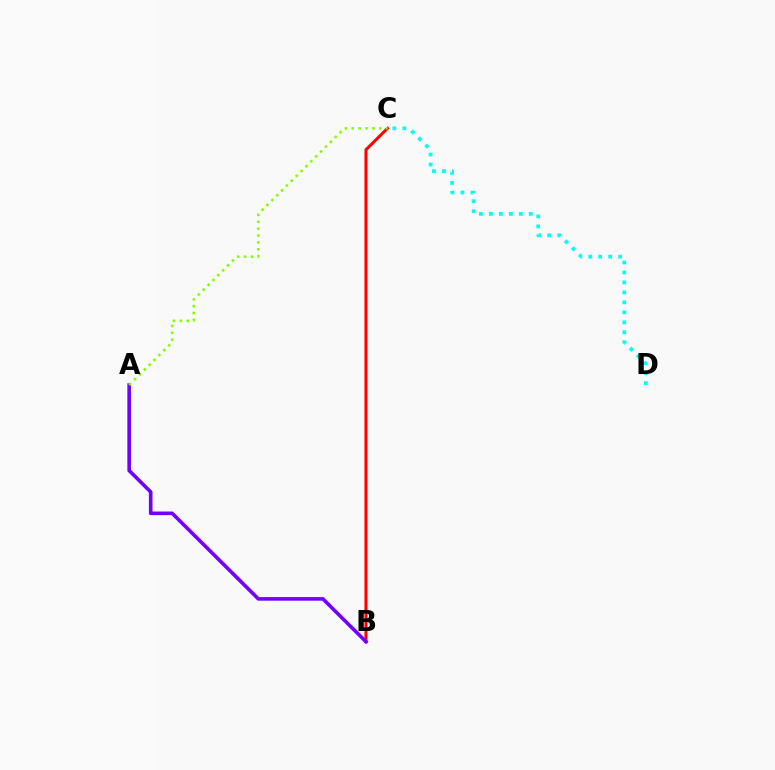{('B', 'C'): [{'color': '#ff0000', 'line_style': 'solid', 'thickness': 2.16}], ('C', 'D'): [{'color': '#00fff6', 'line_style': 'dotted', 'thickness': 2.71}], ('A', 'B'): [{'color': '#7200ff', 'line_style': 'solid', 'thickness': 2.6}], ('A', 'C'): [{'color': '#84ff00', 'line_style': 'dotted', 'thickness': 1.87}]}